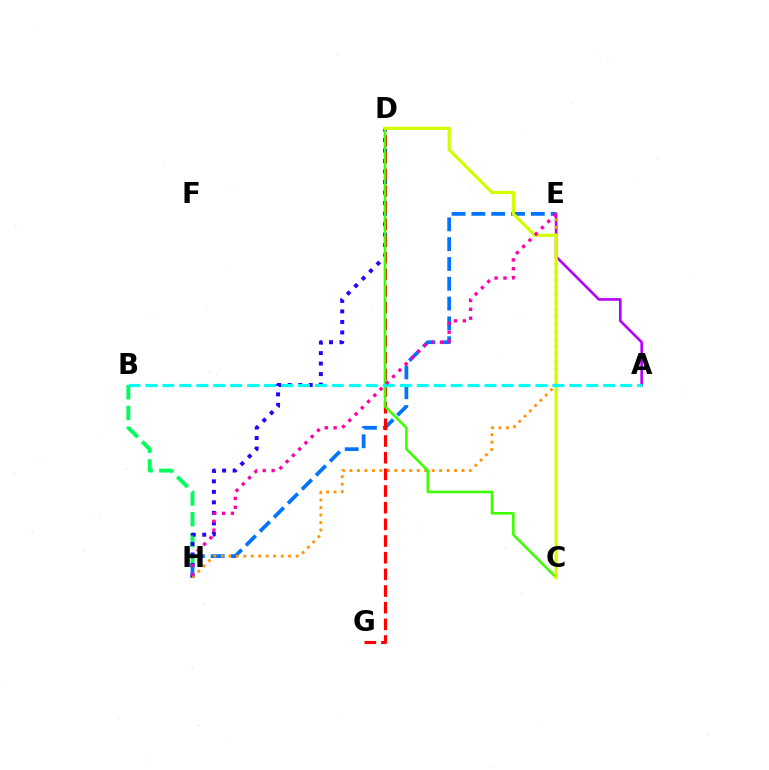{('B', 'H'): [{'color': '#00ff5c', 'line_style': 'dashed', 'thickness': 2.82}], ('A', 'E'): [{'color': '#b900ff', 'line_style': 'solid', 'thickness': 1.88}], ('E', 'H'): [{'color': '#0074ff', 'line_style': 'dashed', 'thickness': 2.69}, {'color': '#ff9400', 'line_style': 'dotted', 'thickness': 2.03}, {'color': '#ff00ac', 'line_style': 'dotted', 'thickness': 2.41}], ('D', 'H'): [{'color': '#2500ff', 'line_style': 'dotted', 'thickness': 2.85}], ('D', 'G'): [{'color': '#ff0000', 'line_style': 'dashed', 'thickness': 2.26}], ('C', 'D'): [{'color': '#3dff00', 'line_style': 'solid', 'thickness': 1.85}, {'color': '#d1ff00', 'line_style': 'solid', 'thickness': 2.31}], ('A', 'B'): [{'color': '#00fff6', 'line_style': 'dashed', 'thickness': 2.3}]}